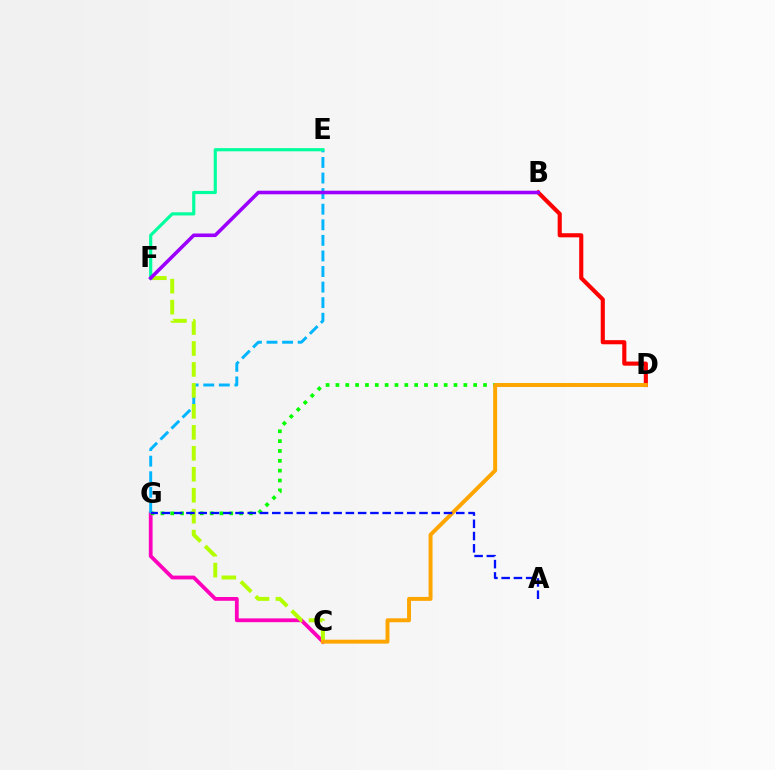{('B', 'D'): [{'color': '#ff0000', 'line_style': 'solid', 'thickness': 2.97}], ('C', 'G'): [{'color': '#ff00bd', 'line_style': 'solid', 'thickness': 2.73}], ('D', 'G'): [{'color': '#08ff00', 'line_style': 'dotted', 'thickness': 2.67}], ('E', 'G'): [{'color': '#00b5ff', 'line_style': 'dashed', 'thickness': 2.12}], ('C', 'F'): [{'color': '#b3ff00', 'line_style': 'dashed', 'thickness': 2.85}], ('E', 'F'): [{'color': '#00ff9d', 'line_style': 'solid', 'thickness': 2.28}], ('C', 'D'): [{'color': '#ffa500', 'line_style': 'solid', 'thickness': 2.83}], ('A', 'G'): [{'color': '#0010ff', 'line_style': 'dashed', 'thickness': 1.67}], ('B', 'F'): [{'color': '#9b00ff', 'line_style': 'solid', 'thickness': 2.58}]}